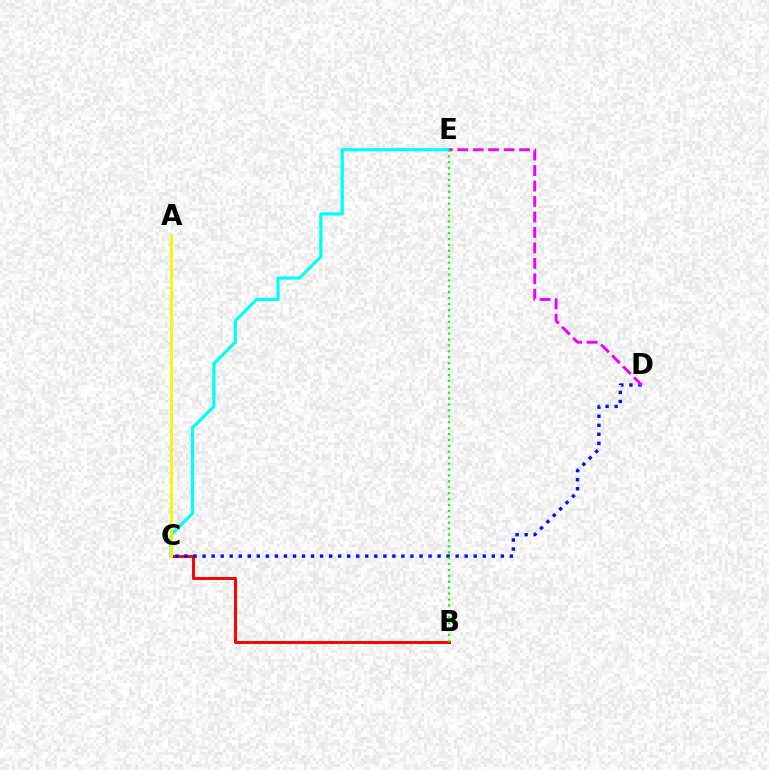{('B', 'C'): [{'color': '#ff0000', 'line_style': 'solid', 'thickness': 2.12}], ('C', 'E'): [{'color': '#00fff6', 'line_style': 'solid', 'thickness': 2.3}], ('C', 'D'): [{'color': '#0010ff', 'line_style': 'dotted', 'thickness': 2.46}], ('D', 'E'): [{'color': '#ee00ff', 'line_style': 'dashed', 'thickness': 2.1}], ('B', 'E'): [{'color': '#08ff00', 'line_style': 'dotted', 'thickness': 1.61}], ('A', 'C'): [{'color': '#fcf500', 'line_style': 'solid', 'thickness': 2.0}]}